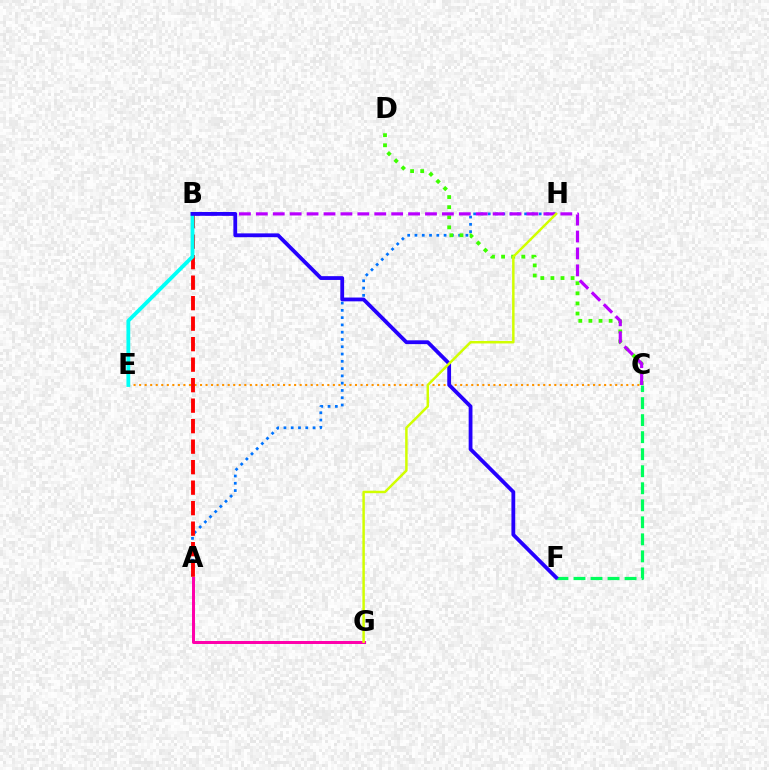{('A', 'H'): [{'color': '#0074ff', 'line_style': 'dotted', 'thickness': 1.98}], ('C', 'D'): [{'color': '#3dff00', 'line_style': 'dotted', 'thickness': 2.74}], ('C', 'F'): [{'color': '#00ff5c', 'line_style': 'dashed', 'thickness': 2.31}], ('A', 'G'): [{'color': '#ff00ac', 'line_style': 'solid', 'thickness': 2.15}], ('B', 'C'): [{'color': '#b900ff', 'line_style': 'dashed', 'thickness': 2.3}], ('C', 'E'): [{'color': '#ff9400', 'line_style': 'dotted', 'thickness': 1.5}], ('A', 'B'): [{'color': '#ff0000', 'line_style': 'dashed', 'thickness': 2.78}], ('B', 'E'): [{'color': '#00fff6', 'line_style': 'solid', 'thickness': 2.74}], ('B', 'F'): [{'color': '#2500ff', 'line_style': 'solid', 'thickness': 2.74}], ('G', 'H'): [{'color': '#d1ff00', 'line_style': 'solid', 'thickness': 1.78}]}